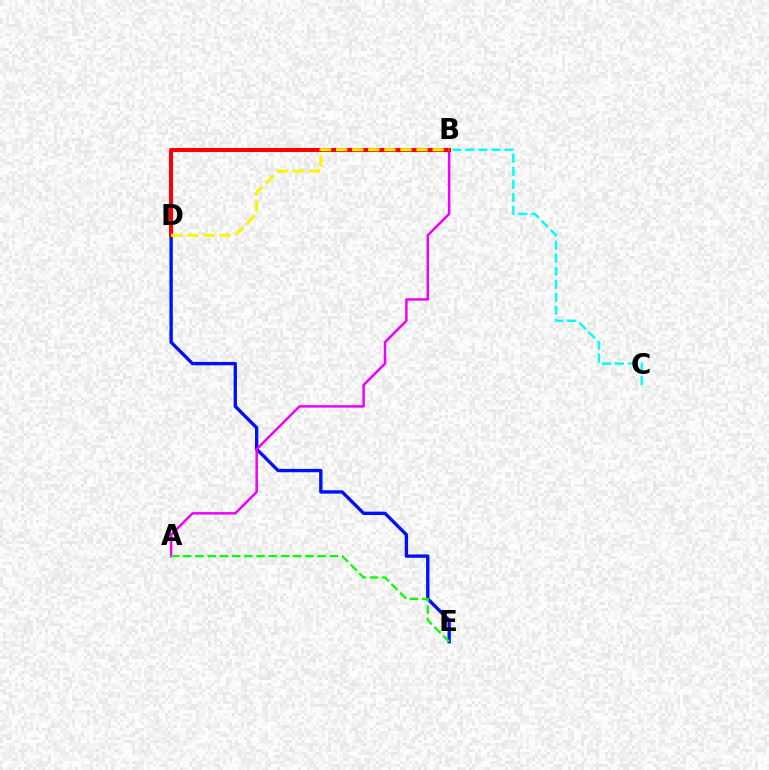{('D', 'E'): [{'color': '#0010ff', 'line_style': 'solid', 'thickness': 2.42}], ('A', 'B'): [{'color': '#ee00ff', 'line_style': 'solid', 'thickness': 1.78}], ('B', 'D'): [{'color': '#ff0000', 'line_style': 'solid', 'thickness': 2.91}, {'color': '#fcf500', 'line_style': 'dashed', 'thickness': 2.19}], ('A', 'E'): [{'color': '#08ff00', 'line_style': 'dashed', 'thickness': 1.66}], ('B', 'C'): [{'color': '#00fff6', 'line_style': 'dashed', 'thickness': 1.77}]}